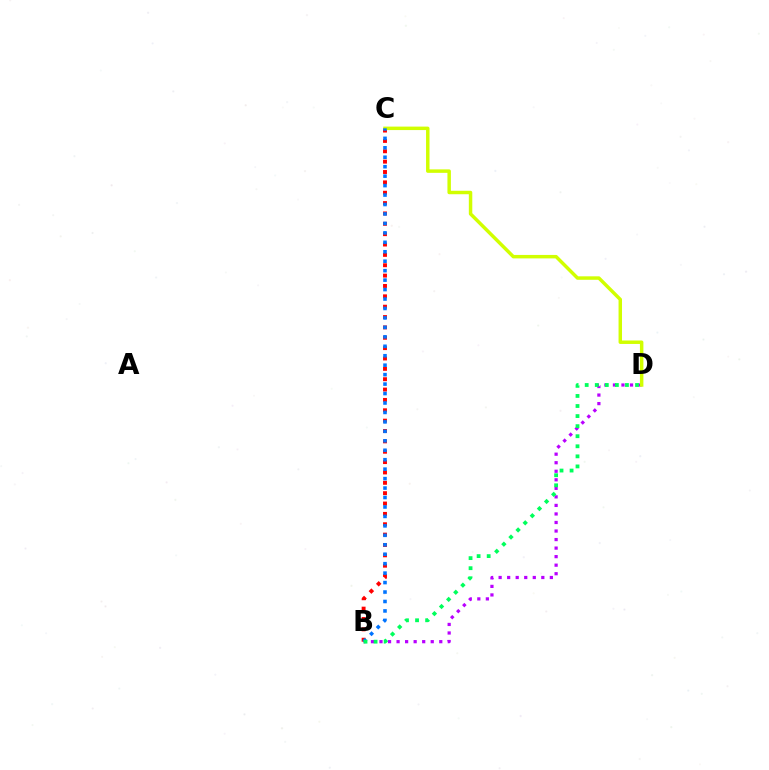{('B', 'C'): [{'color': '#ff0000', 'line_style': 'dotted', 'thickness': 2.81}, {'color': '#0074ff', 'line_style': 'dotted', 'thickness': 2.57}], ('B', 'D'): [{'color': '#b900ff', 'line_style': 'dotted', 'thickness': 2.32}, {'color': '#00ff5c', 'line_style': 'dotted', 'thickness': 2.74}], ('C', 'D'): [{'color': '#d1ff00', 'line_style': 'solid', 'thickness': 2.5}]}